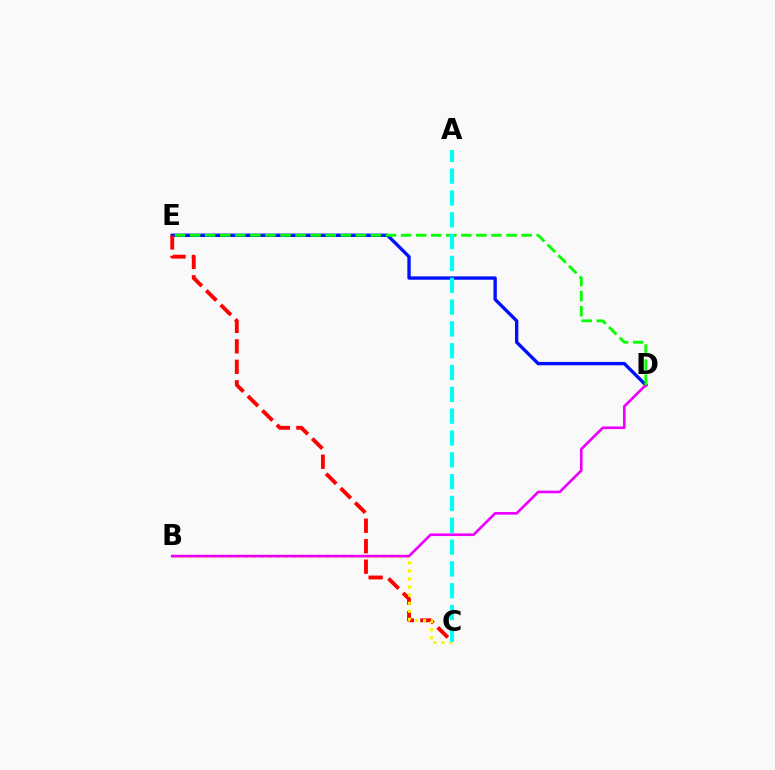{('D', 'E'): [{'color': '#0010ff', 'line_style': 'solid', 'thickness': 2.42}, {'color': '#08ff00', 'line_style': 'dashed', 'thickness': 2.05}], ('C', 'E'): [{'color': '#ff0000', 'line_style': 'dashed', 'thickness': 2.78}], ('B', 'C'): [{'color': '#fcf500', 'line_style': 'dotted', 'thickness': 2.19}], ('B', 'D'): [{'color': '#ee00ff', 'line_style': 'solid', 'thickness': 1.9}], ('A', 'C'): [{'color': '#00fff6', 'line_style': 'dashed', 'thickness': 2.96}]}